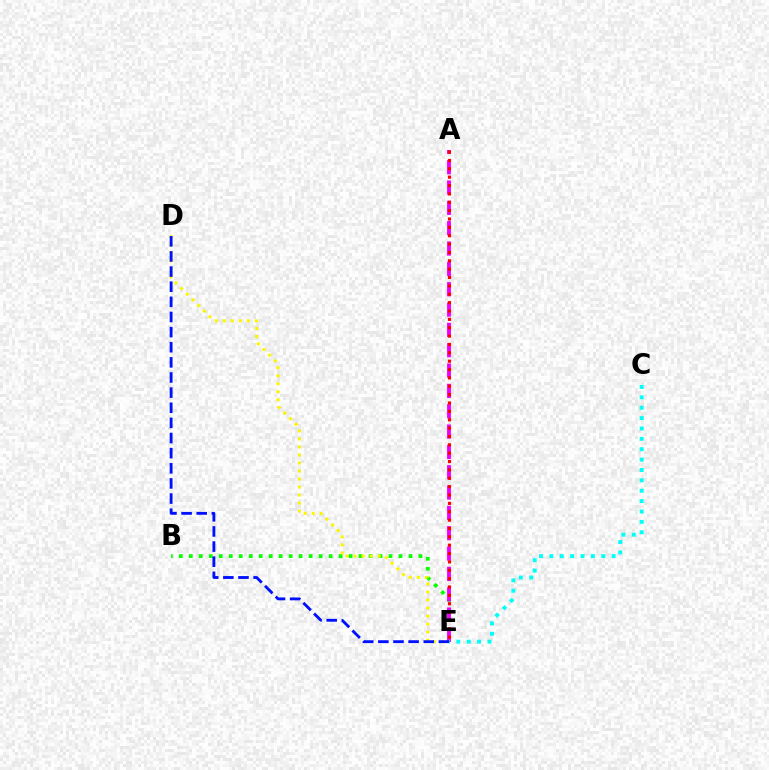{('B', 'E'): [{'color': '#08ff00', 'line_style': 'dotted', 'thickness': 2.71}], ('A', 'E'): [{'color': '#ee00ff', 'line_style': 'dashed', 'thickness': 2.76}, {'color': '#ff0000', 'line_style': 'dotted', 'thickness': 2.27}], ('D', 'E'): [{'color': '#fcf500', 'line_style': 'dotted', 'thickness': 2.18}, {'color': '#0010ff', 'line_style': 'dashed', 'thickness': 2.06}], ('C', 'E'): [{'color': '#00fff6', 'line_style': 'dotted', 'thickness': 2.82}]}